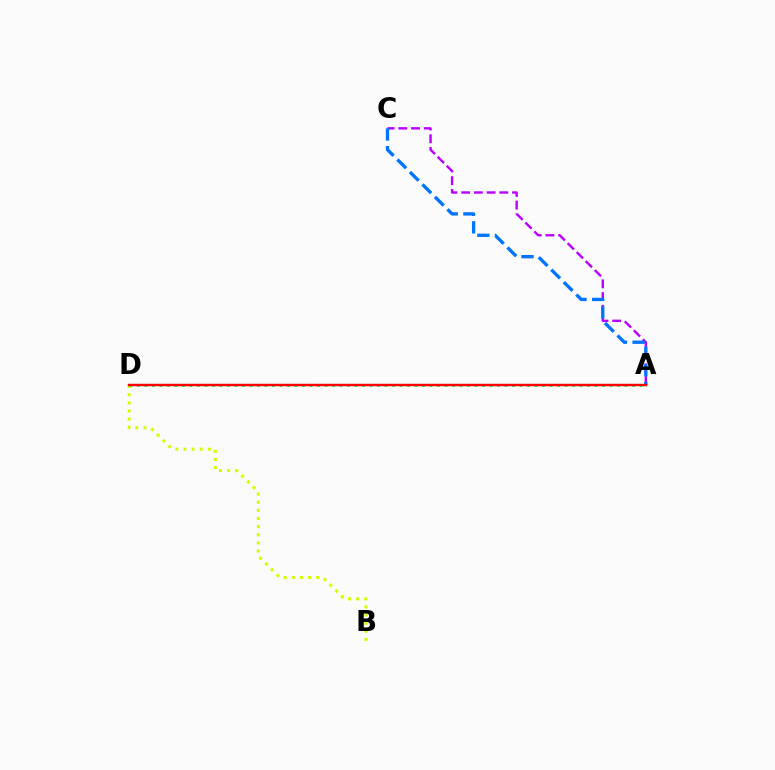{('A', 'C'): [{'color': '#b900ff', 'line_style': 'dashed', 'thickness': 1.73}, {'color': '#0074ff', 'line_style': 'dashed', 'thickness': 2.4}], ('B', 'D'): [{'color': '#d1ff00', 'line_style': 'dotted', 'thickness': 2.21}], ('A', 'D'): [{'color': '#00ff5c', 'line_style': 'dotted', 'thickness': 2.04}, {'color': '#ff0000', 'line_style': 'solid', 'thickness': 1.75}]}